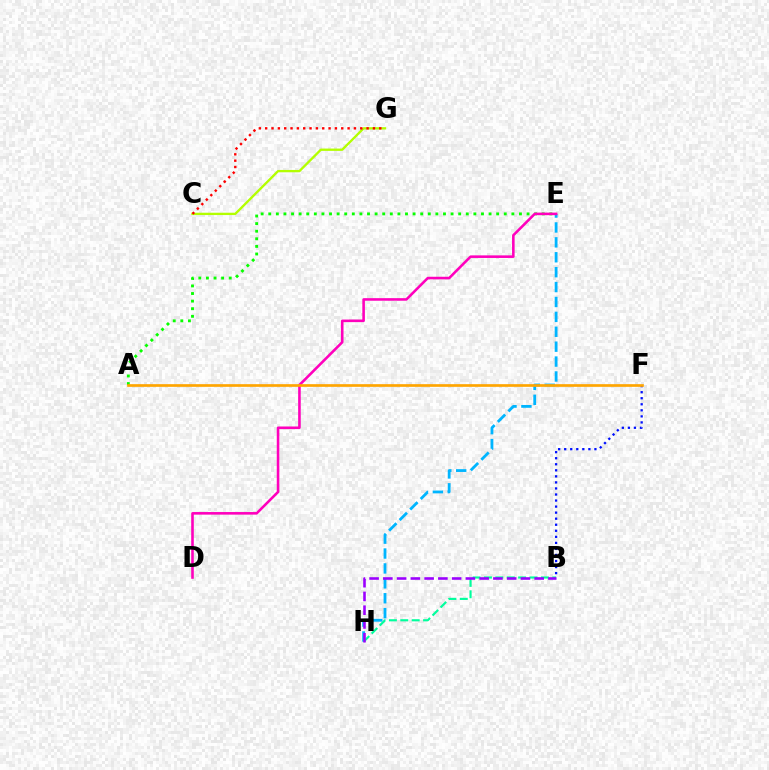{('E', 'H'): [{'color': '#00b5ff', 'line_style': 'dashed', 'thickness': 2.02}], ('C', 'G'): [{'color': '#b3ff00', 'line_style': 'solid', 'thickness': 1.68}, {'color': '#ff0000', 'line_style': 'dotted', 'thickness': 1.72}], ('B', 'H'): [{'color': '#00ff9d', 'line_style': 'dashed', 'thickness': 1.55}, {'color': '#9b00ff', 'line_style': 'dashed', 'thickness': 1.87}], ('A', 'E'): [{'color': '#08ff00', 'line_style': 'dotted', 'thickness': 2.06}], ('D', 'E'): [{'color': '#ff00bd', 'line_style': 'solid', 'thickness': 1.86}], ('B', 'F'): [{'color': '#0010ff', 'line_style': 'dotted', 'thickness': 1.64}], ('A', 'F'): [{'color': '#ffa500', 'line_style': 'solid', 'thickness': 1.93}]}